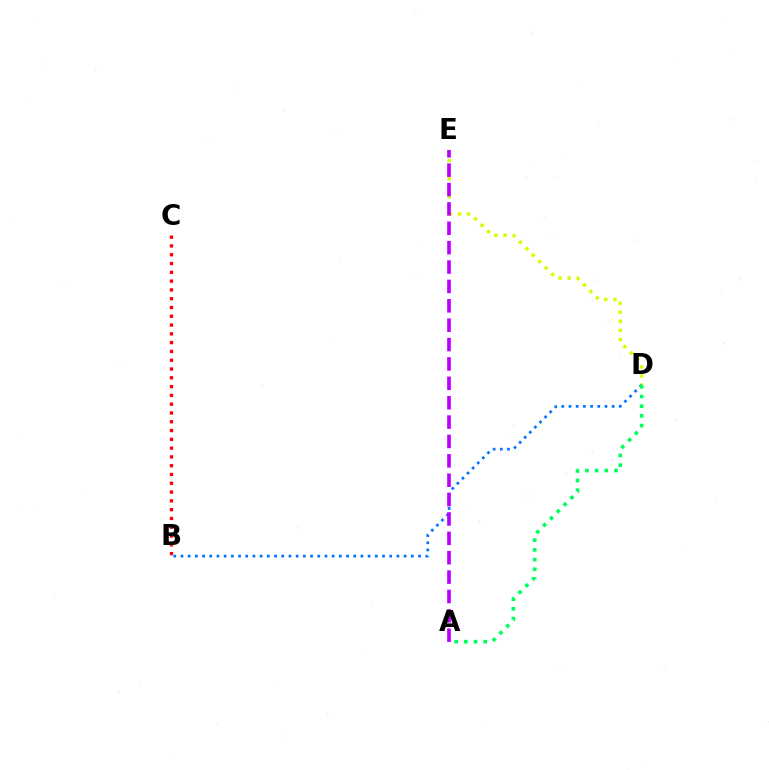{('D', 'E'): [{'color': '#d1ff00', 'line_style': 'dotted', 'thickness': 2.47}], ('B', 'D'): [{'color': '#0074ff', 'line_style': 'dotted', 'thickness': 1.96}], ('B', 'C'): [{'color': '#ff0000', 'line_style': 'dotted', 'thickness': 2.39}], ('A', 'E'): [{'color': '#b900ff', 'line_style': 'dashed', 'thickness': 2.63}], ('A', 'D'): [{'color': '#00ff5c', 'line_style': 'dotted', 'thickness': 2.63}]}